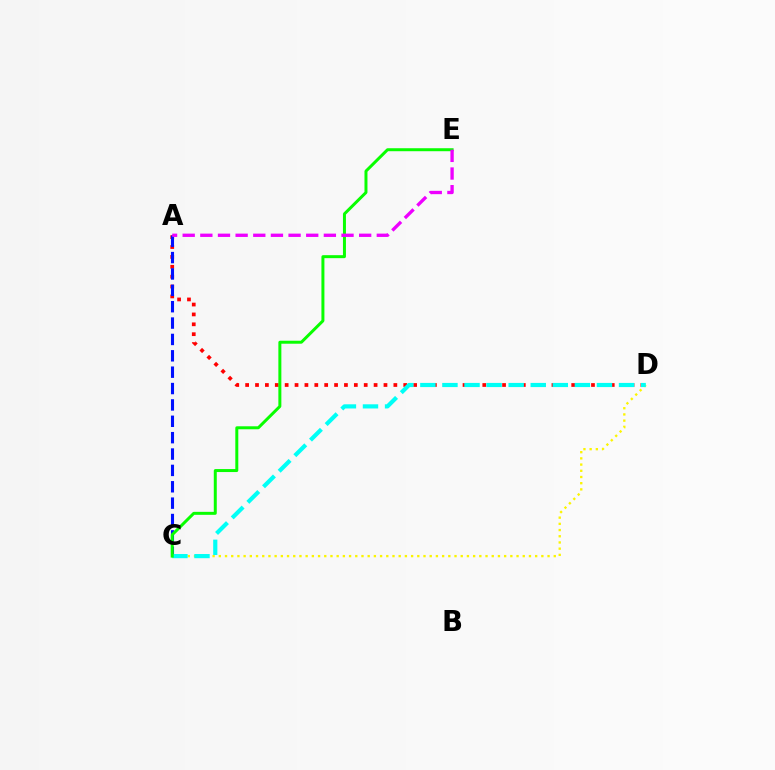{('A', 'D'): [{'color': '#ff0000', 'line_style': 'dotted', 'thickness': 2.68}], ('C', 'D'): [{'color': '#fcf500', 'line_style': 'dotted', 'thickness': 1.69}, {'color': '#00fff6', 'line_style': 'dashed', 'thickness': 3.0}], ('A', 'C'): [{'color': '#0010ff', 'line_style': 'dashed', 'thickness': 2.22}], ('C', 'E'): [{'color': '#08ff00', 'line_style': 'solid', 'thickness': 2.15}], ('A', 'E'): [{'color': '#ee00ff', 'line_style': 'dashed', 'thickness': 2.4}]}